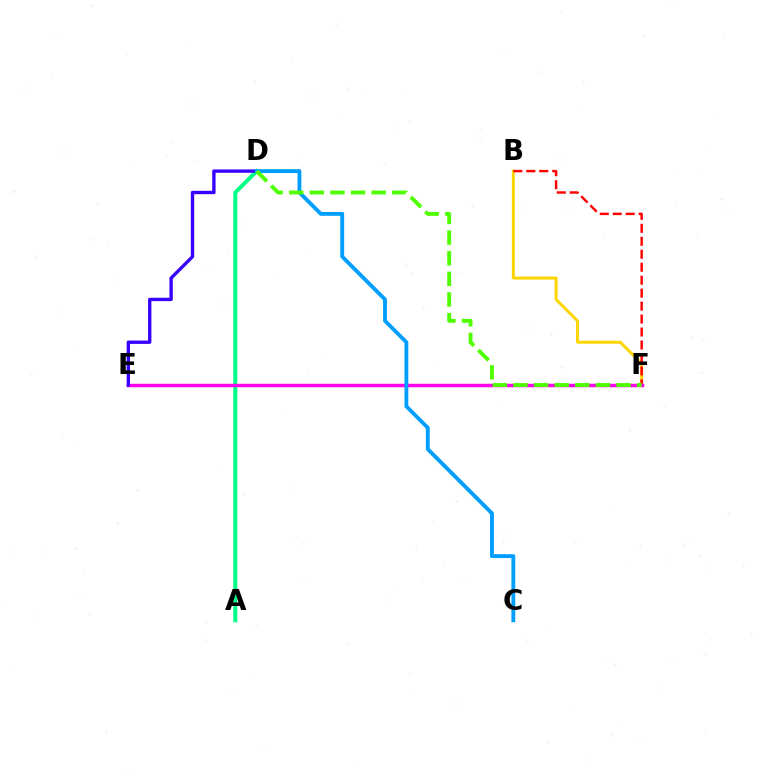{('A', 'D'): [{'color': '#00ff86', 'line_style': 'solid', 'thickness': 2.86}], ('B', 'F'): [{'color': '#ffd500', 'line_style': 'solid', 'thickness': 2.14}, {'color': '#ff0000', 'line_style': 'dashed', 'thickness': 1.76}], ('E', 'F'): [{'color': '#ff00ed', 'line_style': 'solid', 'thickness': 2.49}], ('D', 'E'): [{'color': '#3700ff', 'line_style': 'solid', 'thickness': 2.42}], ('C', 'D'): [{'color': '#009eff', 'line_style': 'solid', 'thickness': 2.78}], ('D', 'F'): [{'color': '#4fff00', 'line_style': 'dashed', 'thickness': 2.8}]}